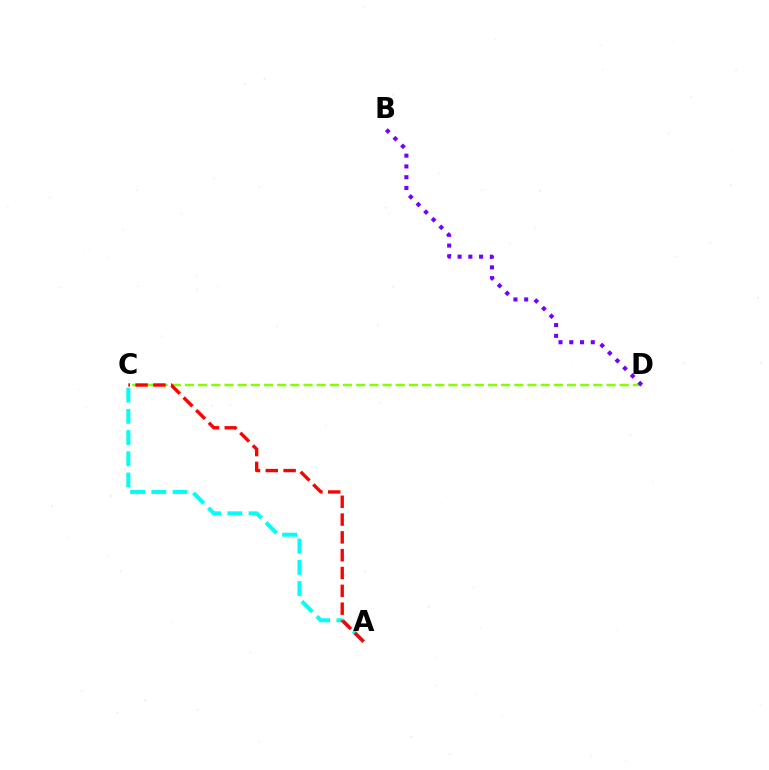{('A', 'C'): [{'color': '#00fff6', 'line_style': 'dashed', 'thickness': 2.88}, {'color': '#ff0000', 'line_style': 'dashed', 'thickness': 2.42}], ('C', 'D'): [{'color': '#84ff00', 'line_style': 'dashed', 'thickness': 1.79}], ('B', 'D'): [{'color': '#7200ff', 'line_style': 'dotted', 'thickness': 2.92}]}